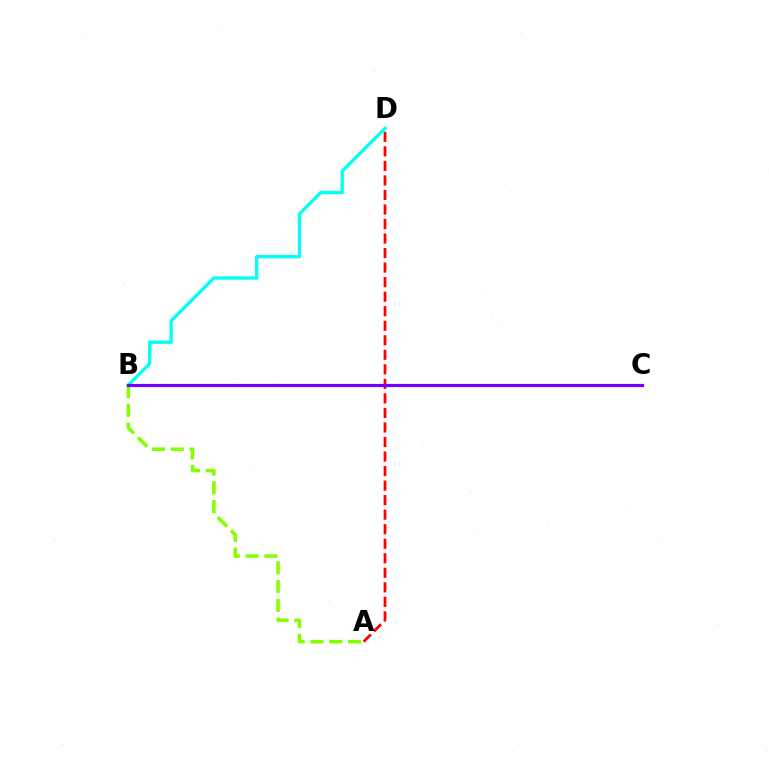{('A', 'D'): [{'color': '#ff0000', 'line_style': 'dashed', 'thickness': 1.97}], ('B', 'D'): [{'color': '#00fff6', 'line_style': 'solid', 'thickness': 2.4}], ('A', 'B'): [{'color': '#84ff00', 'line_style': 'dashed', 'thickness': 2.55}], ('B', 'C'): [{'color': '#7200ff', 'line_style': 'solid', 'thickness': 2.29}]}